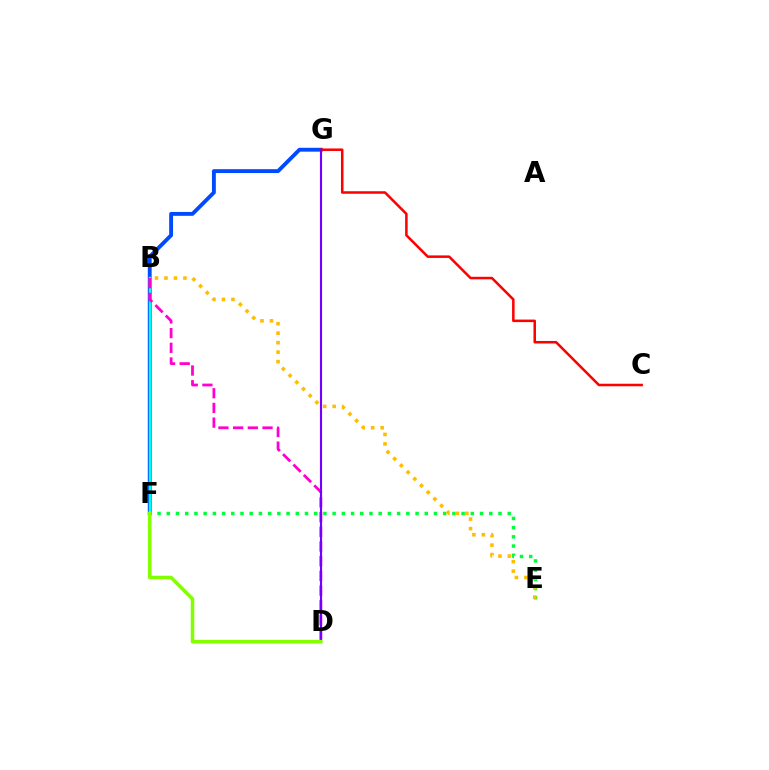{('F', 'G'): [{'color': '#004bff', 'line_style': 'solid', 'thickness': 2.79}], ('B', 'F'): [{'color': '#00fff6', 'line_style': 'solid', 'thickness': 1.76}], ('C', 'G'): [{'color': '#ff0000', 'line_style': 'solid', 'thickness': 1.82}], ('E', 'F'): [{'color': '#00ff39', 'line_style': 'dotted', 'thickness': 2.5}], ('B', 'D'): [{'color': '#ff00cf', 'line_style': 'dashed', 'thickness': 2.0}], ('D', 'G'): [{'color': '#7200ff', 'line_style': 'solid', 'thickness': 1.55}], ('B', 'E'): [{'color': '#ffbd00', 'line_style': 'dotted', 'thickness': 2.57}], ('D', 'F'): [{'color': '#84ff00', 'line_style': 'solid', 'thickness': 2.55}]}